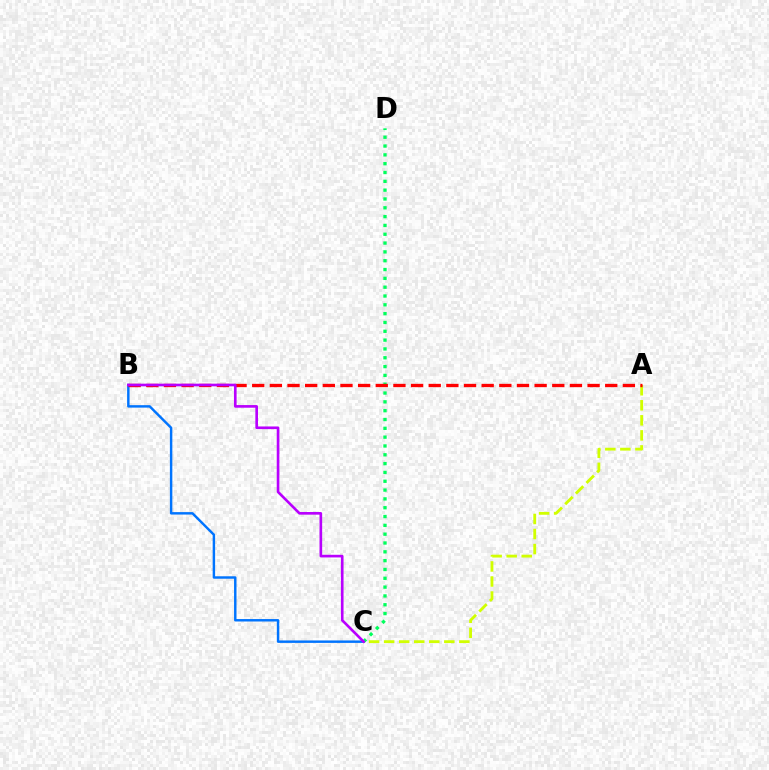{('A', 'C'): [{'color': '#d1ff00', 'line_style': 'dashed', 'thickness': 2.04}], ('B', 'C'): [{'color': '#0074ff', 'line_style': 'solid', 'thickness': 1.76}, {'color': '#b900ff', 'line_style': 'solid', 'thickness': 1.9}], ('C', 'D'): [{'color': '#00ff5c', 'line_style': 'dotted', 'thickness': 2.4}], ('A', 'B'): [{'color': '#ff0000', 'line_style': 'dashed', 'thickness': 2.4}]}